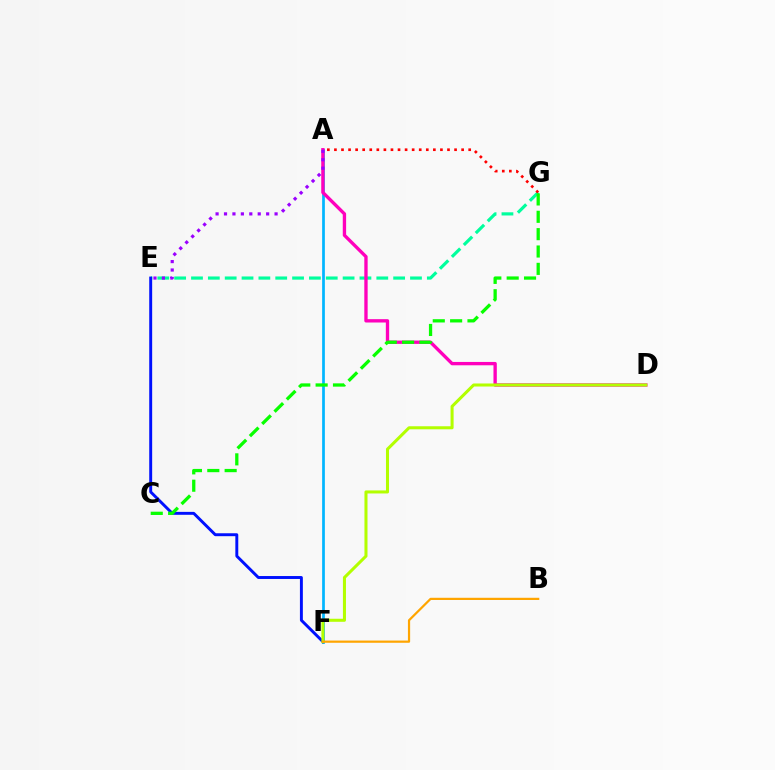{('A', 'F'): [{'color': '#00b5ff', 'line_style': 'solid', 'thickness': 1.96}], ('E', 'G'): [{'color': '#00ff9d', 'line_style': 'dashed', 'thickness': 2.29}], ('A', 'D'): [{'color': '#ff00bd', 'line_style': 'solid', 'thickness': 2.4}], ('A', 'E'): [{'color': '#9b00ff', 'line_style': 'dotted', 'thickness': 2.29}], ('E', 'F'): [{'color': '#0010ff', 'line_style': 'solid', 'thickness': 2.11}], ('D', 'F'): [{'color': '#b3ff00', 'line_style': 'solid', 'thickness': 2.19}], ('C', 'G'): [{'color': '#08ff00', 'line_style': 'dashed', 'thickness': 2.36}], ('B', 'F'): [{'color': '#ffa500', 'line_style': 'solid', 'thickness': 1.59}], ('A', 'G'): [{'color': '#ff0000', 'line_style': 'dotted', 'thickness': 1.92}]}